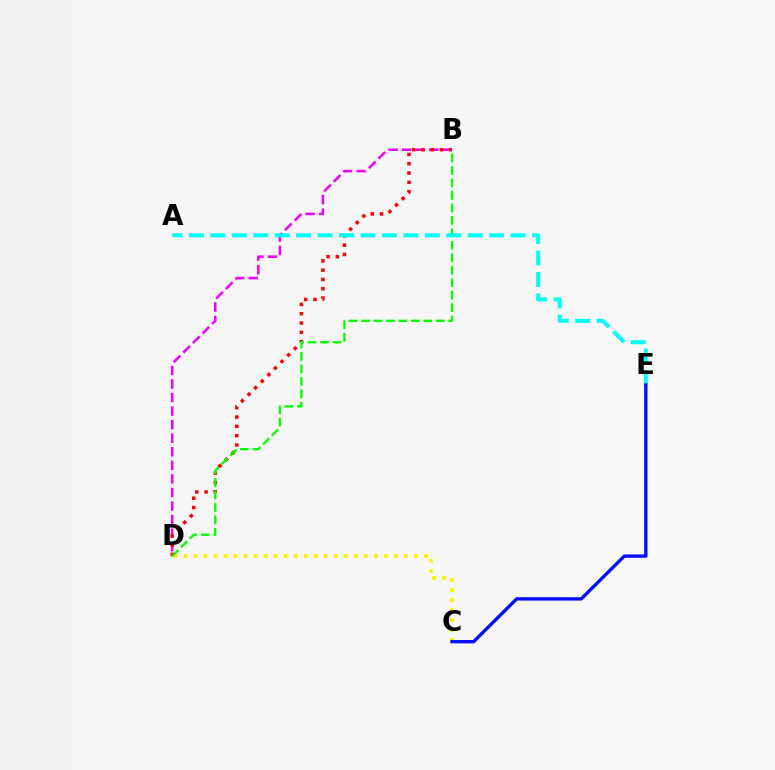{('C', 'D'): [{'color': '#fcf500', 'line_style': 'dotted', 'thickness': 2.72}], ('B', 'D'): [{'color': '#ee00ff', 'line_style': 'dashed', 'thickness': 1.84}, {'color': '#ff0000', 'line_style': 'dotted', 'thickness': 2.53}, {'color': '#08ff00', 'line_style': 'dashed', 'thickness': 1.69}], ('A', 'E'): [{'color': '#00fff6', 'line_style': 'dashed', 'thickness': 2.91}], ('C', 'E'): [{'color': '#0010ff', 'line_style': 'solid', 'thickness': 2.42}]}